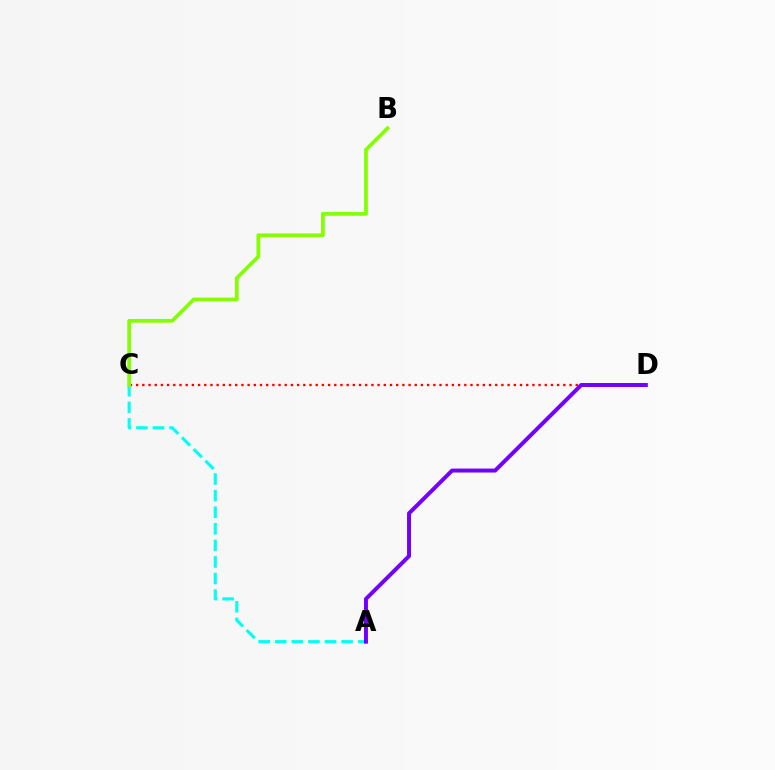{('A', 'C'): [{'color': '#00fff6', 'line_style': 'dashed', 'thickness': 2.25}], ('C', 'D'): [{'color': '#ff0000', 'line_style': 'dotted', 'thickness': 1.68}], ('A', 'D'): [{'color': '#7200ff', 'line_style': 'solid', 'thickness': 2.85}], ('B', 'C'): [{'color': '#84ff00', 'line_style': 'solid', 'thickness': 2.68}]}